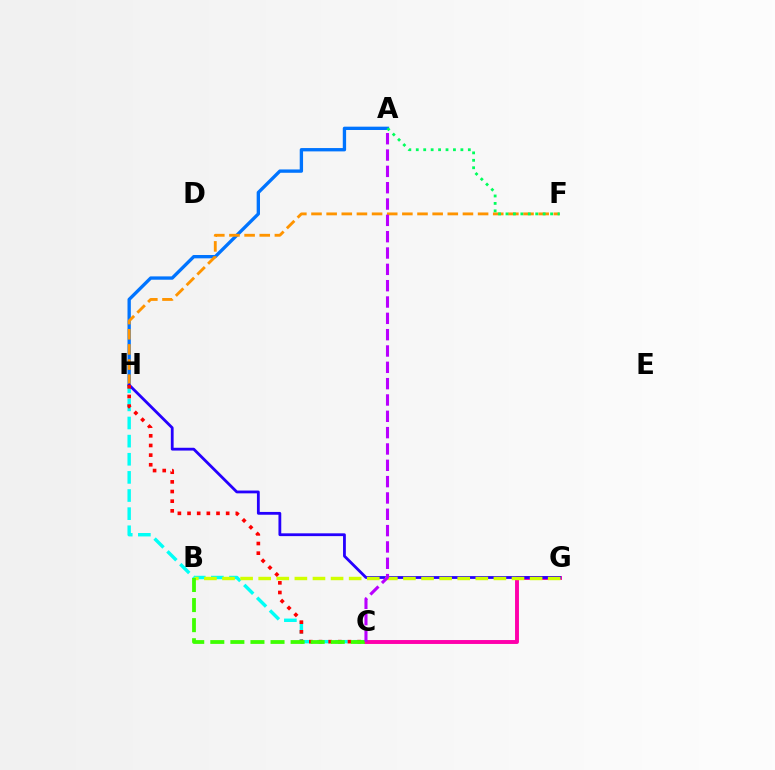{('A', 'H'): [{'color': '#0074ff', 'line_style': 'solid', 'thickness': 2.4}], ('C', 'H'): [{'color': '#00fff6', 'line_style': 'dashed', 'thickness': 2.46}, {'color': '#ff0000', 'line_style': 'dotted', 'thickness': 2.62}], ('F', 'H'): [{'color': '#ff9400', 'line_style': 'dashed', 'thickness': 2.06}], ('C', 'G'): [{'color': '#ff00ac', 'line_style': 'solid', 'thickness': 2.82}], ('G', 'H'): [{'color': '#2500ff', 'line_style': 'solid', 'thickness': 2.02}], ('B', 'G'): [{'color': '#d1ff00', 'line_style': 'dashed', 'thickness': 2.46}], ('A', 'F'): [{'color': '#00ff5c', 'line_style': 'dotted', 'thickness': 2.02}], ('B', 'C'): [{'color': '#3dff00', 'line_style': 'dashed', 'thickness': 2.73}], ('A', 'C'): [{'color': '#b900ff', 'line_style': 'dashed', 'thickness': 2.22}]}